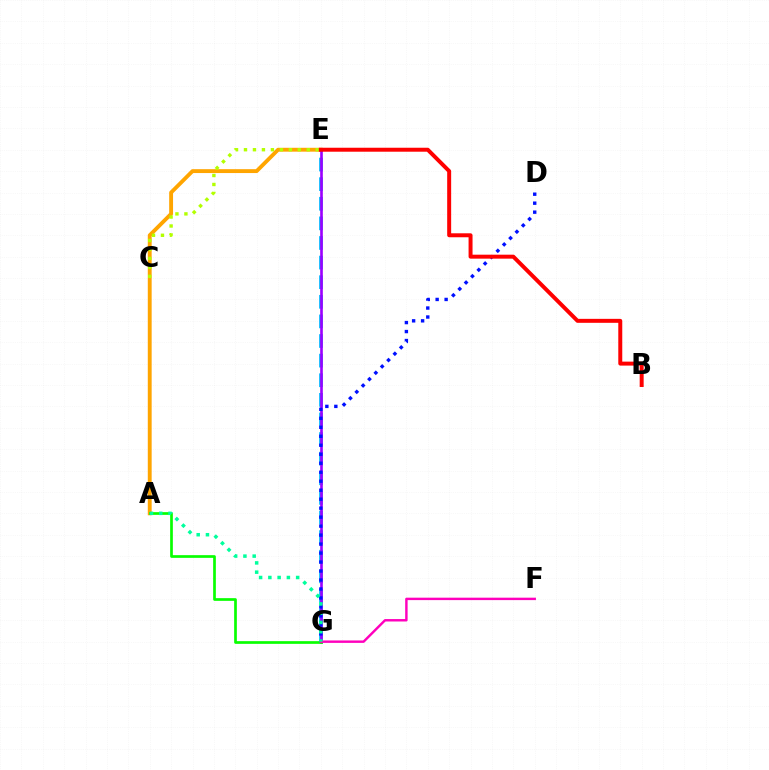{('E', 'G'): [{'color': '#00b5ff', 'line_style': 'dashed', 'thickness': 2.66}, {'color': '#9b00ff', 'line_style': 'solid', 'thickness': 1.9}], ('A', 'E'): [{'color': '#ffa500', 'line_style': 'solid', 'thickness': 2.79}], ('A', 'G'): [{'color': '#08ff00', 'line_style': 'solid', 'thickness': 1.94}, {'color': '#00ff9d', 'line_style': 'dotted', 'thickness': 2.52}], ('D', 'G'): [{'color': '#0010ff', 'line_style': 'dotted', 'thickness': 2.44}], ('F', 'G'): [{'color': '#ff00bd', 'line_style': 'solid', 'thickness': 1.75}], ('C', 'E'): [{'color': '#b3ff00', 'line_style': 'dotted', 'thickness': 2.44}], ('B', 'E'): [{'color': '#ff0000', 'line_style': 'solid', 'thickness': 2.86}]}